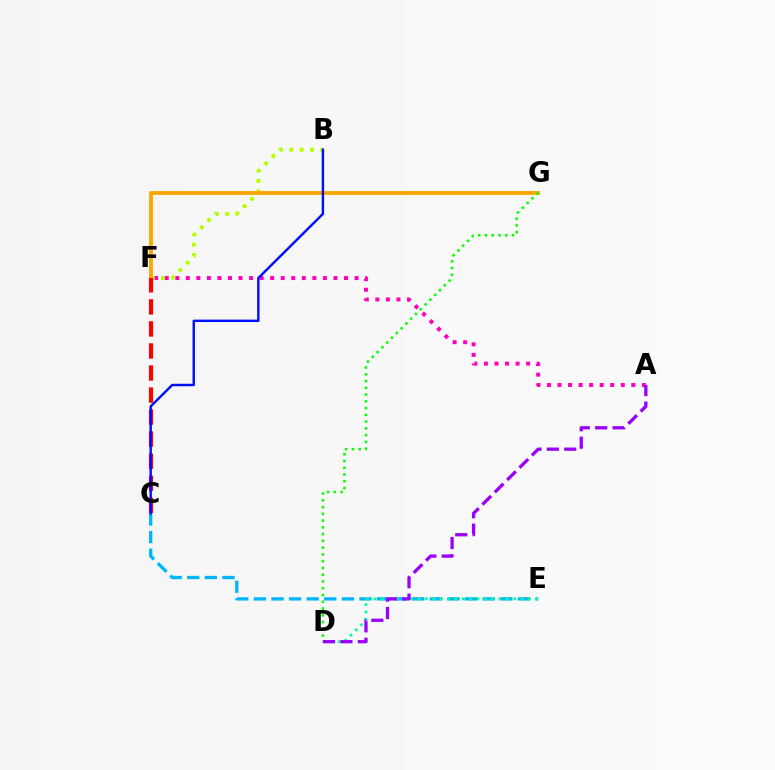{('A', 'F'): [{'color': '#ff00bd', 'line_style': 'dotted', 'thickness': 2.87}], ('B', 'F'): [{'color': '#b3ff00', 'line_style': 'dotted', 'thickness': 2.8}], ('F', 'G'): [{'color': '#ffa500', 'line_style': 'solid', 'thickness': 2.78}], ('C', 'E'): [{'color': '#00b5ff', 'line_style': 'dashed', 'thickness': 2.39}], ('C', 'F'): [{'color': '#ff0000', 'line_style': 'dashed', 'thickness': 3.0}], ('D', 'E'): [{'color': '#00ff9d', 'line_style': 'dotted', 'thickness': 2.0}], ('D', 'G'): [{'color': '#08ff00', 'line_style': 'dotted', 'thickness': 1.84}], ('B', 'C'): [{'color': '#0010ff', 'line_style': 'solid', 'thickness': 1.75}], ('A', 'D'): [{'color': '#9b00ff', 'line_style': 'dashed', 'thickness': 2.37}]}